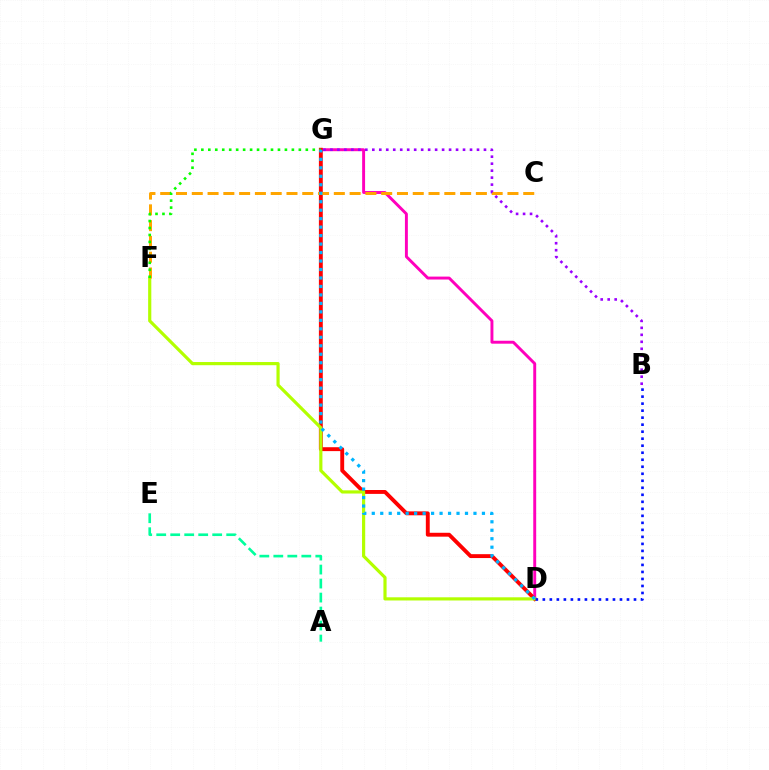{('D', 'G'): [{'color': '#ff00bd', 'line_style': 'solid', 'thickness': 2.11}, {'color': '#ff0000', 'line_style': 'solid', 'thickness': 2.8}, {'color': '#00b5ff', 'line_style': 'dotted', 'thickness': 2.3}], ('A', 'E'): [{'color': '#00ff9d', 'line_style': 'dashed', 'thickness': 1.9}], ('D', 'F'): [{'color': '#b3ff00', 'line_style': 'solid', 'thickness': 2.29}], ('C', 'F'): [{'color': '#ffa500', 'line_style': 'dashed', 'thickness': 2.14}], ('F', 'G'): [{'color': '#08ff00', 'line_style': 'dotted', 'thickness': 1.89}], ('B', 'D'): [{'color': '#0010ff', 'line_style': 'dotted', 'thickness': 1.91}], ('B', 'G'): [{'color': '#9b00ff', 'line_style': 'dotted', 'thickness': 1.9}]}